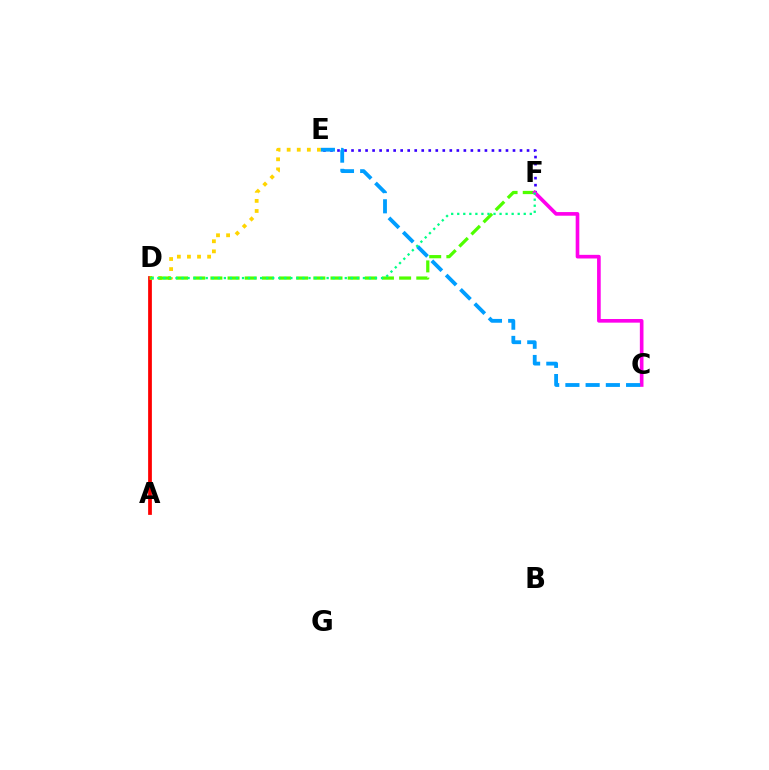{('A', 'D'): [{'color': '#ff0000', 'line_style': 'solid', 'thickness': 2.7}], ('D', 'E'): [{'color': '#ffd500', 'line_style': 'dotted', 'thickness': 2.74}], ('E', 'F'): [{'color': '#3700ff', 'line_style': 'dotted', 'thickness': 1.91}], ('D', 'F'): [{'color': '#4fff00', 'line_style': 'dashed', 'thickness': 2.33}, {'color': '#00ff86', 'line_style': 'dotted', 'thickness': 1.64}], ('C', 'F'): [{'color': '#ff00ed', 'line_style': 'solid', 'thickness': 2.62}], ('C', 'E'): [{'color': '#009eff', 'line_style': 'dashed', 'thickness': 2.75}]}